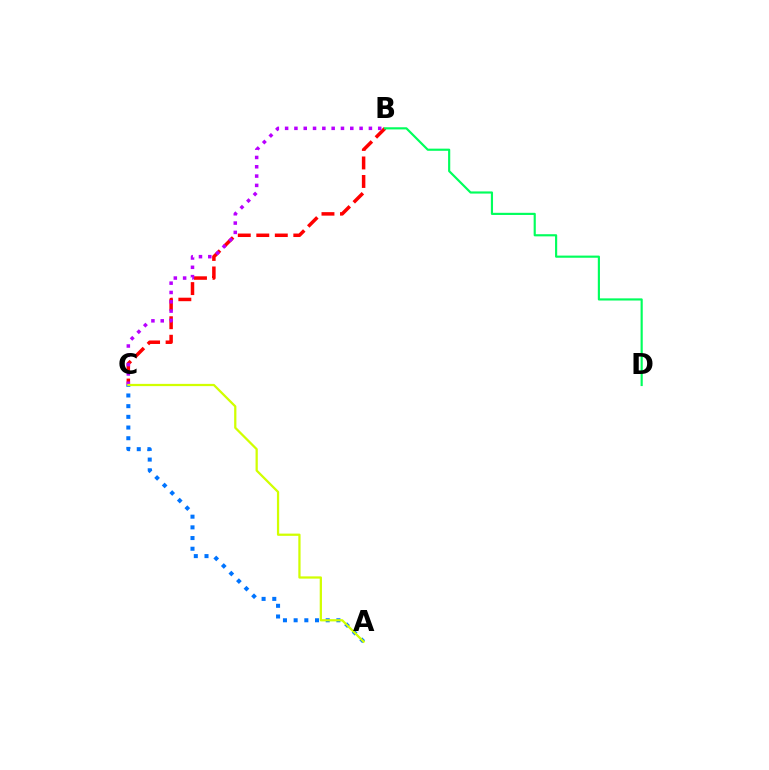{('B', 'C'): [{'color': '#ff0000', 'line_style': 'dashed', 'thickness': 2.51}, {'color': '#b900ff', 'line_style': 'dotted', 'thickness': 2.53}], ('A', 'C'): [{'color': '#0074ff', 'line_style': 'dotted', 'thickness': 2.9}, {'color': '#d1ff00', 'line_style': 'solid', 'thickness': 1.62}], ('B', 'D'): [{'color': '#00ff5c', 'line_style': 'solid', 'thickness': 1.55}]}